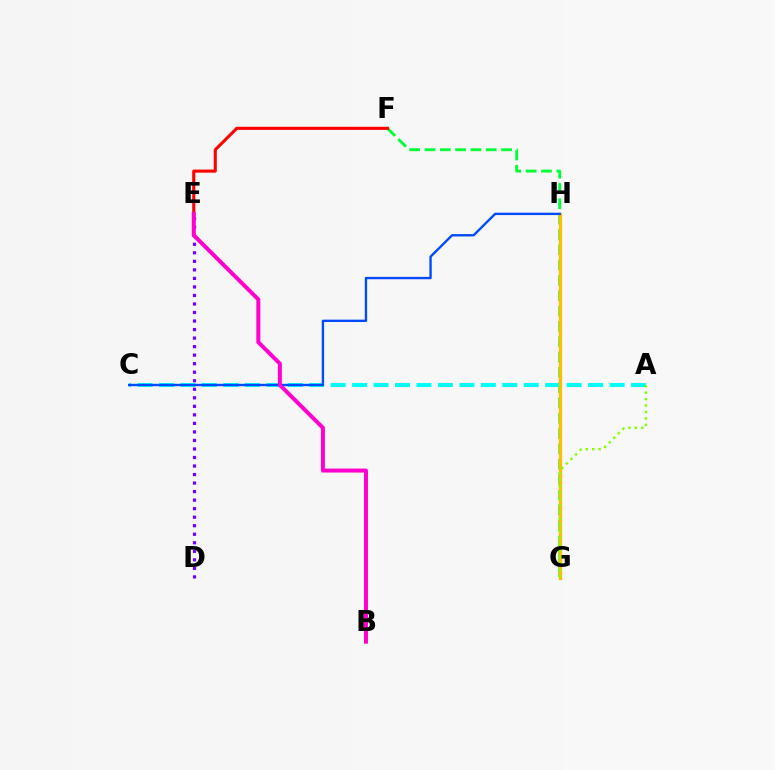{('F', 'G'): [{'color': '#00ff39', 'line_style': 'dashed', 'thickness': 2.08}], ('A', 'C'): [{'color': '#00fff6', 'line_style': 'dashed', 'thickness': 2.91}], ('G', 'H'): [{'color': '#ffbd00', 'line_style': 'solid', 'thickness': 2.37}], ('A', 'G'): [{'color': '#84ff00', 'line_style': 'dotted', 'thickness': 1.75}], ('E', 'F'): [{'color': '#ff0000', 'line_style': 'solid', 'thickness': 2.23}], ('D', 'E'): [{'color': '#7200ff', 'line_style': 'dotted', 'thickness': 2.32}], ('C', 'H'): [{'color': '#004bff', 'line_style': 'solid', 'thickness': 1.7}], ('B', 'E'): [{'color': '#ff00cf', 'line_style': 'solid', 'thickness': 2.87}]}